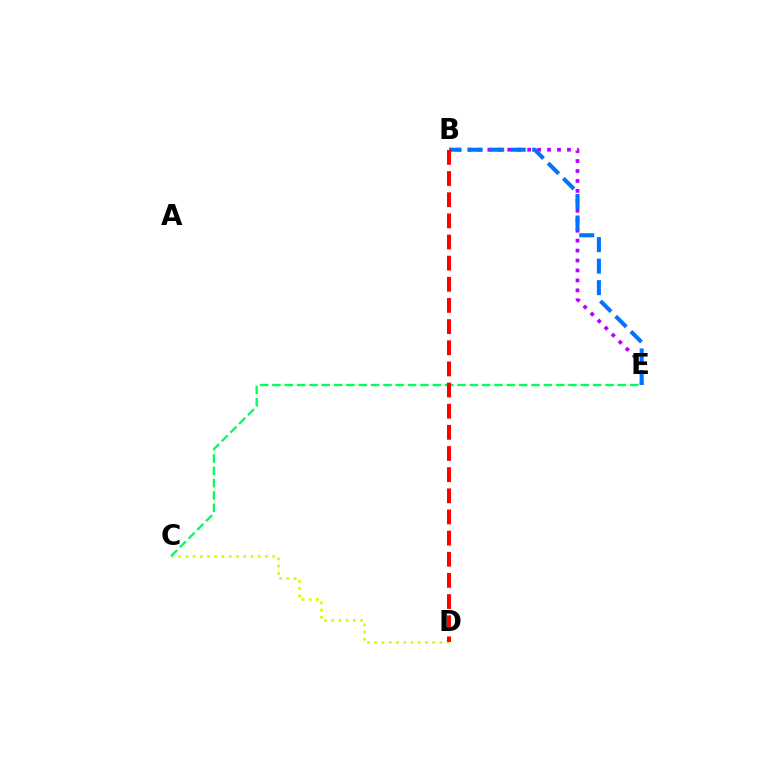{('B', 'E'): [{'color': '#b900ff', 'line_style': 'dotted', 'thickness': 2.7}, {'color': '#0074ff', 'line_style': 'dashed', 'thickness': 2.92}], ('C', 'D'): [{'color': '#d1ff00', 'line_style': 'dotted', 'thickness': 1.97}], ('C', 'E'): [{'color': '#00ff5c', 'line_style': 'dashed', 'thickness': 1.68}], ('B', 'D'): [{'color': '#ff0000', 'line_style': 'dashed', 'thickness': 2.87}]}